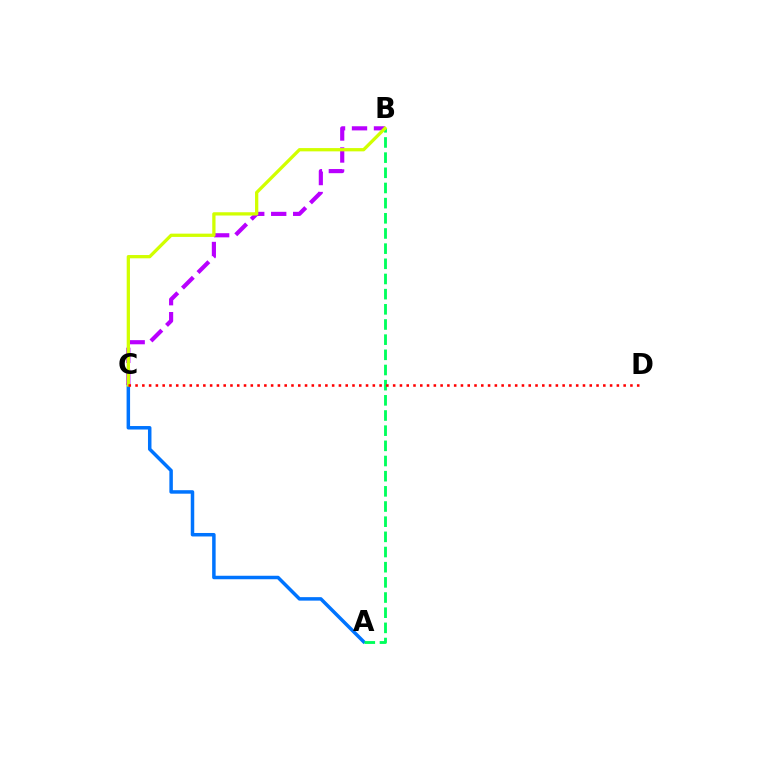{('A', 'C'): [{'color': '#0074ff', 'line_style': 'solid', 'thickness': 2.51}], ('A', 'B'): [{'color': '#00ff5c', 'line_style': 'dashed', 'thickness': 2.06}], ('B', 'C'): [{'color': '#b900ff', 'line_style': 'dashed', 'thickness': 2.99}, {'color': '#d1ff00', 'line_style': 'solid', 'thickness': 2.36}], ('C', 'D'): [{'color': '#ff0000', 'line_style': 'dotted', 'thickness': 1.84}]}